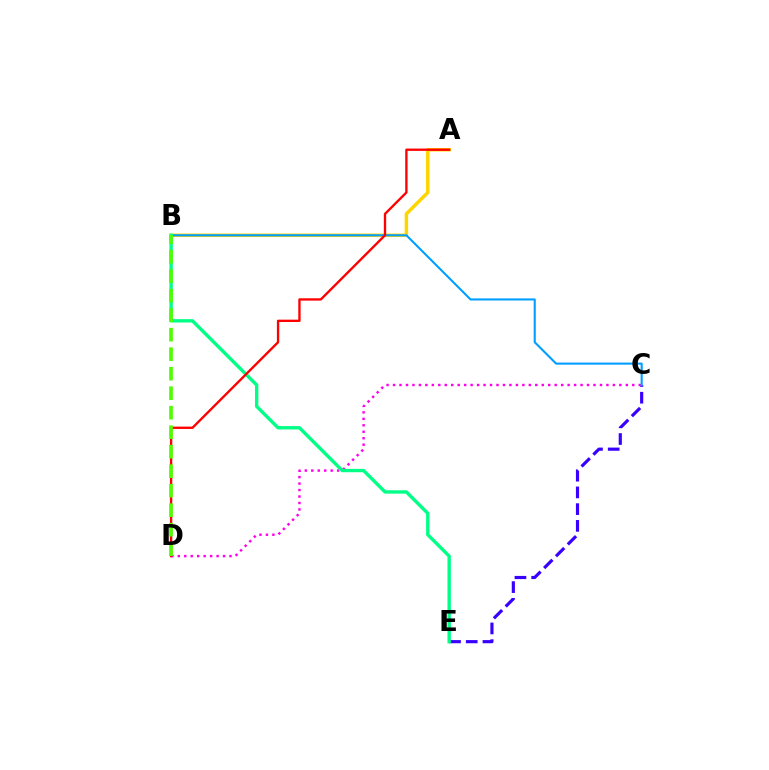{('C', 'E'): [{'color': '#3700ff', 'line_style': 'dashed', 'thickness': 2.27}], ('A', 'B'): [{'color': '#ffd500', 'line_style': 'solid', 'thickness': 2.51}], ('C', 'D'): [{'color': '#ff00ed', 'line_style': 'dotted', 'thickness': 1.76}], ('B', 'C'): [{'color': '#009eff', 'line_style': 'solid', 'thickness': 1.5}], ('B', 'E'): [{'color': '#00ff86', 'line_style': 'solid', 'thickness': 2.42}], ('A', 'D'): [{'color': '#ff0000', 'line_style': 'solid', 'thickness': 1.69}], ('B', 'D'): [{'color': '#4fff00', 'line_style': 'dashed', 'thickness': 2.65}]}